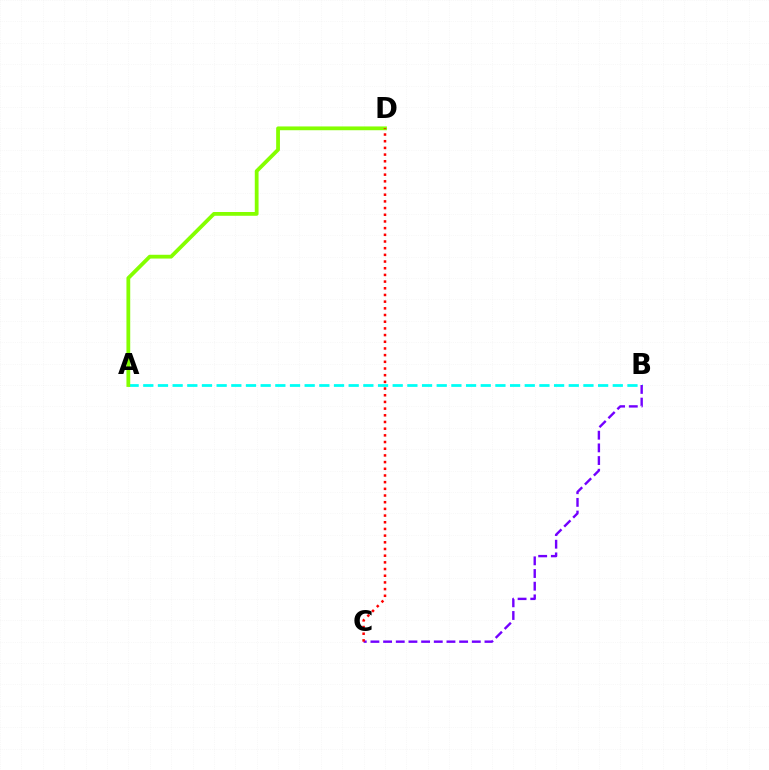{('A', 'B'): [{'color': '#00fff6', 'line_style': 'dashed', 'thickness': 1.99}], ('B', 'C'): [{'color': '#7200ff', 'line_style': 'dashed', 'thickness': 1.72}], ('A', 'D'): [{'color': '#84ff00', 'line_style': 'solid', 'thickness': 2.73}], ('C', 'D'): [{'color': '#ff0000', 'line_style': 'dotted', 'thickness': 1.82}]}